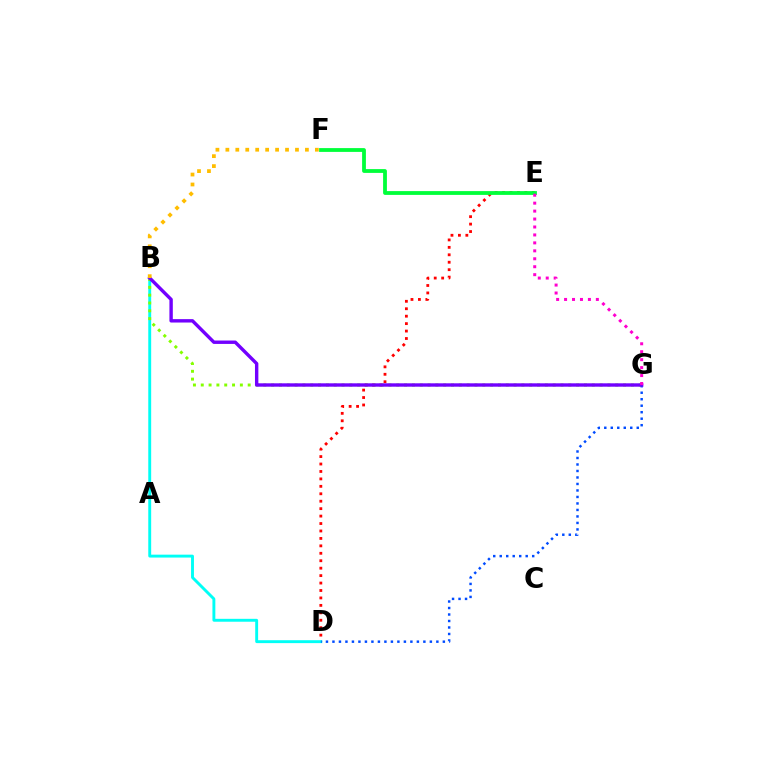{('D', 'E'): [{'color': '#ff0000', 'line_style': 'dotted', 'thickness': 2.02}], ('E', 'F'): [{'color': '#00ff39', 'line_style': 'solid', 'thickness': 2.73}], ('B', 'D'): [{'color': '#00fff6', 'line_style': 'solid', 'thickness': 2.09}], ('B', 'G'): [{'color': '#84ff00', 'line_style': 'dotted', 'thickness': 2.12}, {'color': '#7200ff', 'line_style': 'solid', 'thickness': 2.45}], ('D', 'G'): [{'color': '#004bff', 'line_style': 'dotted', 'thickness': 1.76}], ('E', 'G'): [{'color': '#ff00cf', 'line_style': 'dotted', 'thickness': 2.16}], ('B', 'F'): [{'color': '#ffbd00', 'line_style': 'dotted', 'thickness': 2.7}]}